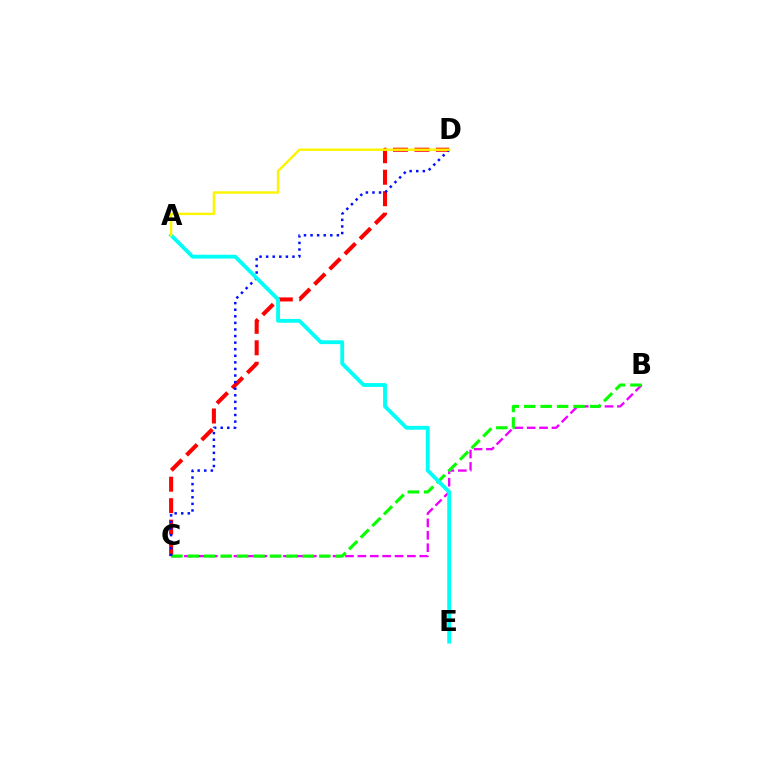{('B', 'C'): [{'color': '#ee00ff', 'line_style': 'dashed', 'thickness': 1.68}, {'color': '#08ff00', 'line_style': 'dashed', 'thickness': 2.23}], ('C', 'D'): [{'color': '#ff0000', 'line_style': 'dashed', 'thickness': 2.92}, {'color': '#0010ff', 'line_style': 'dotted', 'thickness': 1.79}], ('A', 'E'): [{'color': '#00fff6', 'line_style': 'solid', 'thickness': 2.76}], ('A', 'D'): [{'color': '#fcf500', 'line_style': 'solid', 'thickness': 1.74}]}